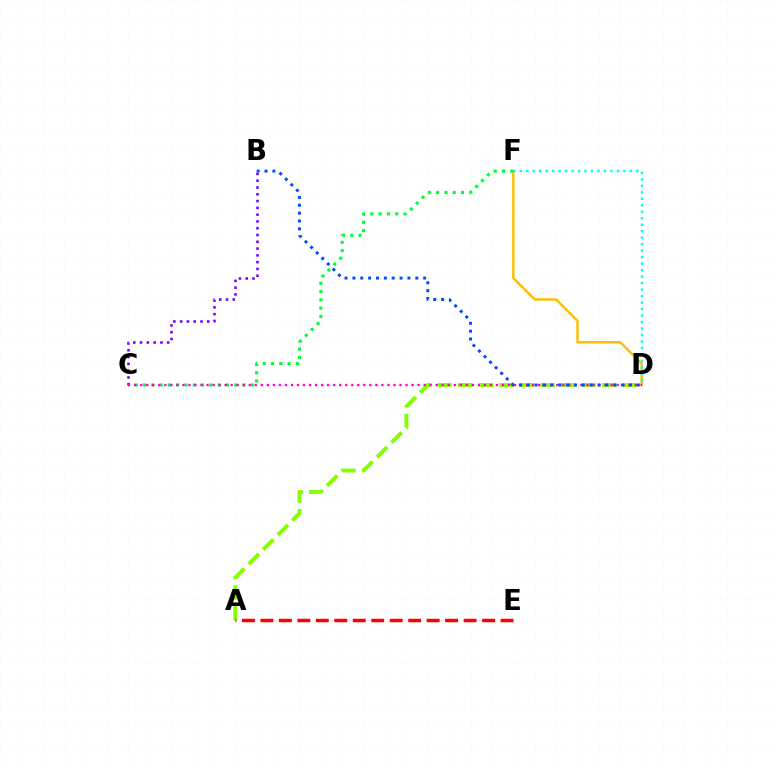{('D', 'F'): [{'color': '#ffbd00', 'line_style': 'solid', 'thickness': 1.74}, {'color': '#00fff6', 'line_style': 'dotted', 'thickness': 1.76}], ('C', 'F'): [{'color': '#00ff39', 'line_style': 'dotted', 'thickness': 2.25}], ('A', 'D'): [{'color': '#84ff00', 'line_style': 'dashed', 'thickness': 2.8}], ('B', 'C'): [{'color': '#7200ff', 'line_style': 'dotted', 'thickness': 1.84}], ('C', 'D'): [{'color': '#ff00cf', 'line_style': 'dotted', 'thickness': 1.64}], ('B', 'D'): [{'color': '#004bff', 'line_style': 'dotted', 'thickness': 2.14}], ('A', 'E'): [{'color': '#ff0000', 'line_style': 'dashed', 'thickness': 2.51}]}